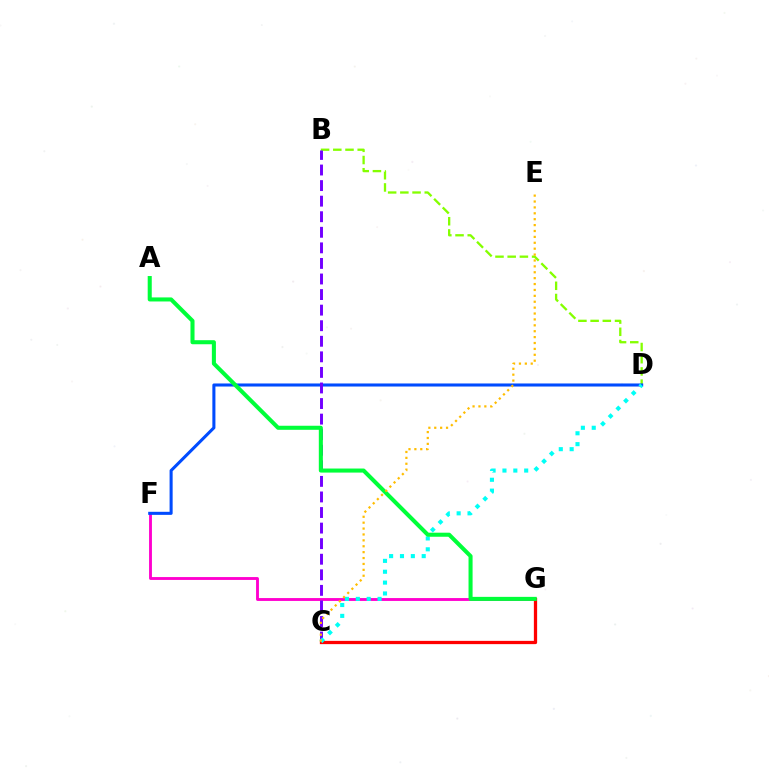{('B', 'D'): [{'color': '#84ff00', 'line_style': 'dashed', 'thickness': 1.66}], ('F', 'G'): [{'color': '#ff00cf', 'line_style': 'solid', 'thickness': 2.06}], ('D', 'F'): [{'color': '#004bff', 'line_style': 'solid', 'thickness': 2.2}], ('B', 'C'): [{'color': '#7200ff', 'line_style': 'dashed', 'thickness': 2.11}], ('C', 'G'): [{'color': '#ff0000', 'line_style': 'solid', 'thickness': 2.35}], ('C', 'D'): [{'color': '#00fff6', 'line_style': 'dotted', 'thickness': 2.95}], ('A', 'G'): [{'color': '#00ff39', 'line_style': 'solid', 'thickness': 2.92}], ('C', 'E'): [{'color': '#ffbd00', 'line_style': 'dotted', 'thickness': 1.6}]}